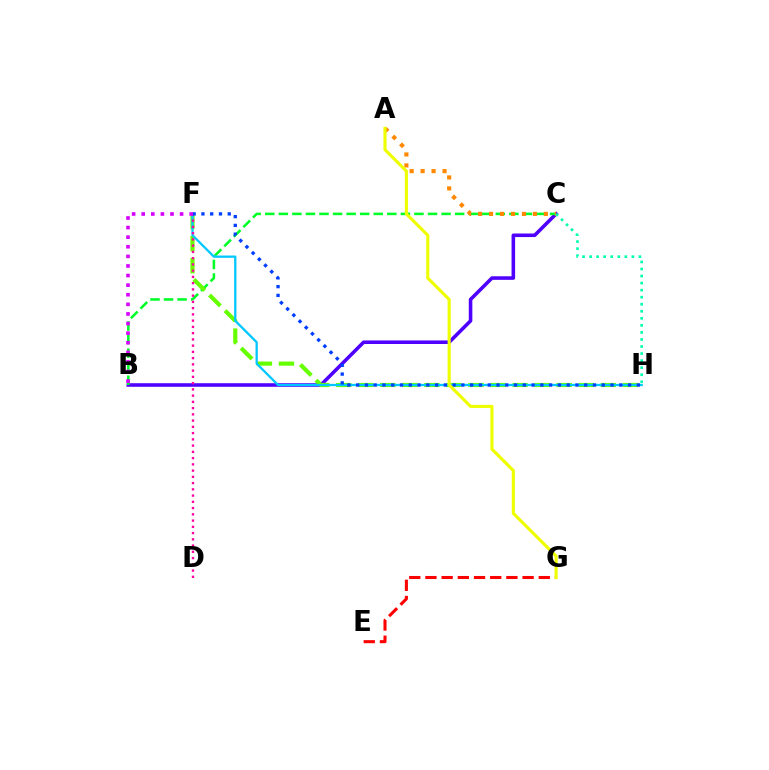{('B', 'C'): [{'color': '#4f00ff', 'line_style': 'solid', 'thickness': 2.57}, {'color': '#00ff27', 'line_style': 'dashed', 'thickness': 1.84}], ('F', 'H'): [{'color': '#66ff00', 'line_style': 'dashed', 'thickness': 2.99}, {'color': '#00c7ff', 'line_style': 'solid', 'thickness': 1.64}, {'color': '#003fff', 'line_style': 'dotted', 'thickness': 2.38}], ('E', 'G'): [{'color': '#ff0000', 'line_style': 'dashed', 'thickness': 2.2}], ('D', 'F'): [{'color': '#ff00a0', 'line_style': 'dotted', 'thickness': 1.7}], ('A', 'C'): [{'color': '#ff8800', 'line_style': 'dotted', 'thickness': 2.98}], ('C', 'H'): [{'color': '#00ffaf', 'line_style': 'dotted', 'thickness': 1.91}], ('B', 'F'): [{'color': '#d600ff', 'line_style': 'dotted', 'thickness': 2.61}], ('A', 'G'): [{'color': '#eeff00', 'line_style': 'solid', 'thickness': 2.25}]}